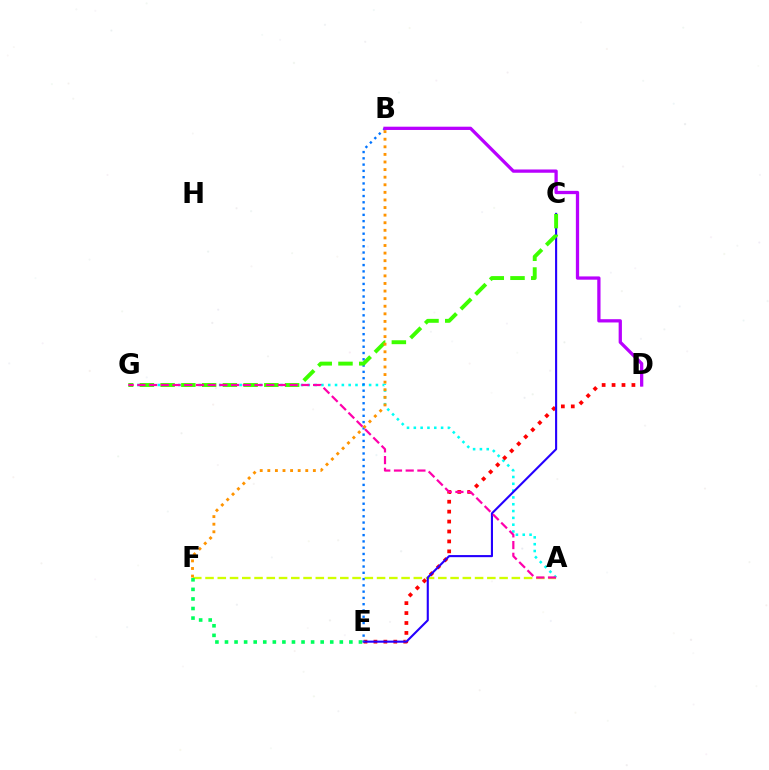{('A', 'G'): [{'color': '#00fff6', 'line_style': 'dotted', 'thickness': 1.85}, {'color': '#ff00ac', 'line_style': 'dashed', 'thickness': 1.59}], ('A', 'F'): [{'color': '#d1ff00', 'line_style': 'dashed', 'thickness': 1.66}], ('D', 'E'): [{'color': '#ff0000', 'line_style': 'dotted', 'thickness': 2.7}], ('C', 'E'): [{'color': '#2500ff', 'line_style': 'solid', 'thickness': 1.52}], ('E', 'F'): [{'color': '#00ff5c', 'line_style': 'dotted', 'thickness': 2.6}], ('B', 'E'): [{'color': '#0074ff', 'line_style': 'dotted', 'thickness': 1.71}], ('C', 'G'): [{'color': '#3dff00', 'line_style': 'dashed', 'thickness': 2.82}], ('B', 'D'): [{'color': '#b900ff', 'line_style': 'solid', 'thickness': 2.36}], ('B', 'F'): [{'color': '#ff9400', 'line_style': 'dotted', 'thickness': 2.06}]}